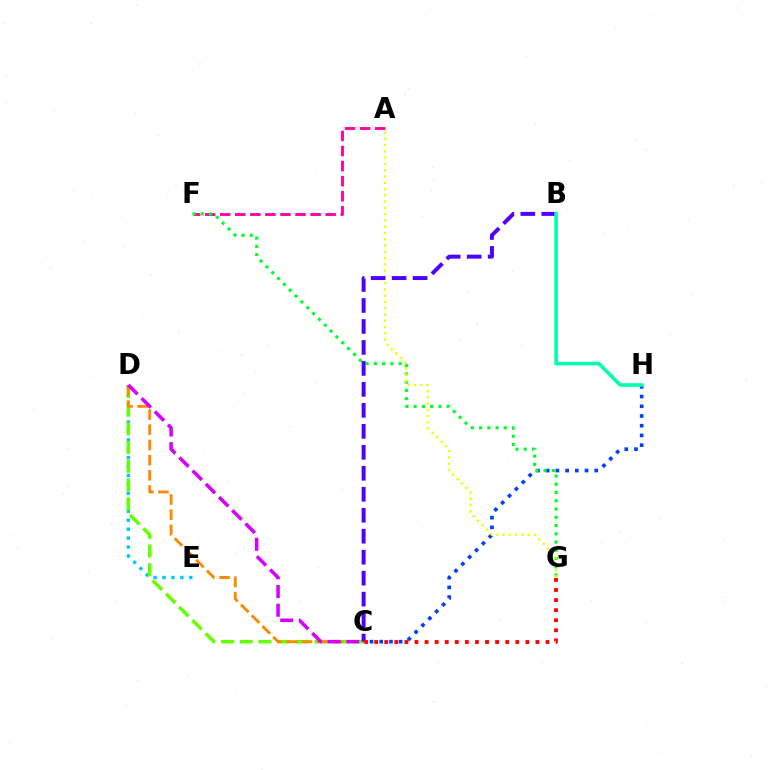{('D', 'E'): [{'color': '#00c7ff', 'line_style': 'dotted', 'thickness': 2.43}], ('C', 'H'): [{'color': '#003fff', 'line_style': 'dotted', 'thickness': 2.64}], ('C', 'D'): [{'color': '#66ff00', 'line_style': 'dashed', 'thickness': 2.54}, {'color': '#ff8800', 'line_style': 'dashed', 'thickness': 2.06}, {'color': '#d600ff', 'line_style': 'dashed', 'thickness': 2.54}], ('A', 'F'): [{'color': '#ff00a0', 'line_style': 'dashed', 'thickness': 2.05}], ('F', 'G'): [{'color': '#00ff27', 'line_style': 'dotted', 'thickness': 2.24}], ('A', 'G'): [{'color': '#eeff00', 'line_style': 'dotted', 'thickness': 1.71}], ('B', 'C'): [{'color': '#4f00ff', 'line_style': 'dashed', 'thickness': 2.85}], ('C', 'G'): [{'color': '#ff0000', 'line_style': 'dotted', 'thickness': 2.74}], ('B', 'H'): [{'color': '#00ffaf', 'line_style': 'solid', 'thickness': 2.58}]}